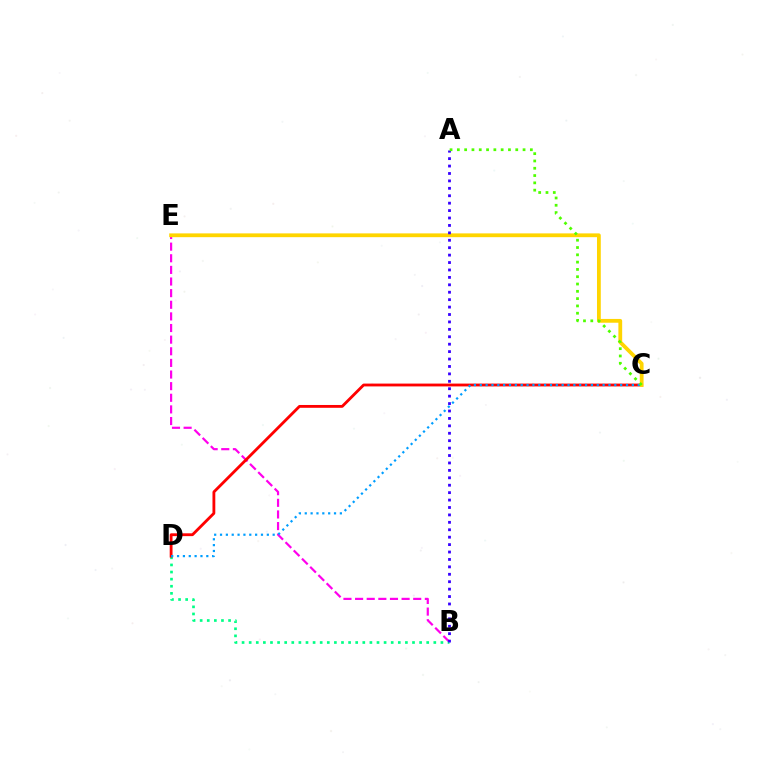{('B', 'E'): [{'color': '#ff00ed', 'line_style': 'dashed', 'thickness': 1.58}], ('B', 'D'): [{'color': '#00ff86', 'line_style': 'dotted', 'thickness': 1.93}], ('C', 'D'): [{'color': '#ff0000', 'line_style': 'solid', 'thickness': 2.04}, {'color': '#009eff', 'line_style': 'dotted', 'thickness': 1.59}], ('C', 'E'): [{'color': '#ffd500', 'line_style': 'solid', 'thickness': 2.73}], ('A', 'B'): [{'color': '#3700ff', 'line_style': 'dotted', 'thickness': 2.02}], ('A', 'C'): [{'color': '#4fff00', 'line_style': 'dotted', 'thickness': 1.98}]}